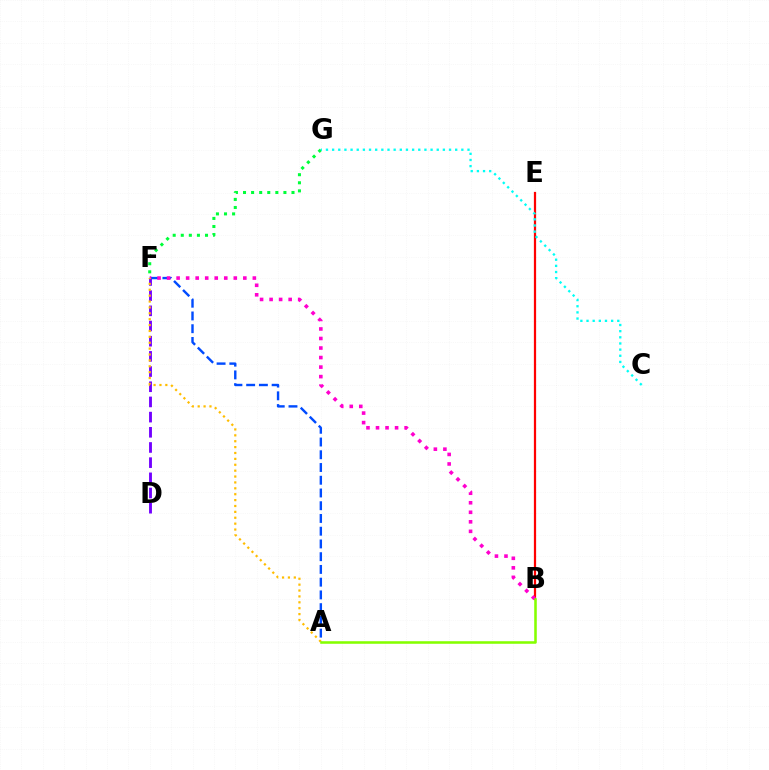{('A', 'F'): [{'color': '#004bff', 'line_style': 'dashed', 'thickness': 1.73}, {'color': '#ffbd00', 'line_style': 'dotted', 'thickness': 1.6}], ('F', 'G'): [{'color': '#00ff39', 'line_style': 'dotted', 'thickness': 2.2}], ('B', 'E'): [{'color': '#ff0000', 'line_style': 'solid', 'thickness': 1.61}], ('C', 'G'): [{'color': '#00fff6', 'line_style': 'dotted', 'thickness': 1.67}], ('B', 'F'): [{'color': '#ff00cf', 'line_style': 'dotted', 'thickness': 2.59}], ('D', 'F'): [{'color': '#7200ff', 'line_style': 'dashed', 'thickness': 2.06}], ('A', 'B'): [{'color': '#84ff00', 'line_style': 'solid', 'thickness': 1.84}]}